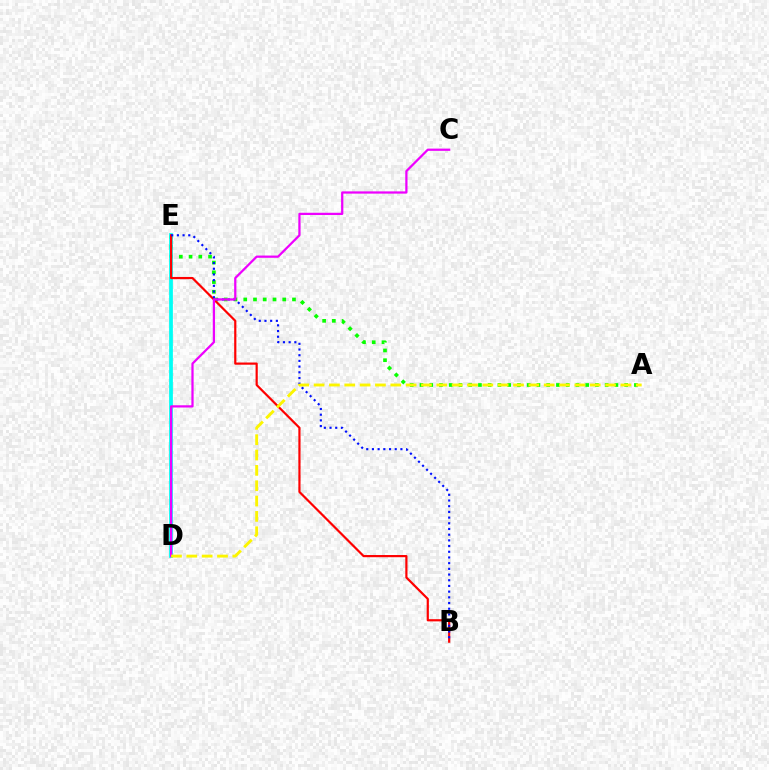{('A', 'E'): [{'color': '#08ff00', 'line_style': 'dotted', 'thickness': 2.65}], ('D', 'E'): [{'color': '#00fff6', 'line_style': 'solid', 'thickness': 2.7}], ('B', 'E'): [{'color': '#ff0000', 'line_style': 'solid', 'thickness': 1.58}, {'color': '#0010ff', 'line_style': 'dotted', 'thickness': 1.55}], ('C', 'D'): [{'color': '#ee00ff', 'line_style': 'solid', 'thickness': 1.61}], ('A', 'D'): [{'color': '#fcf500', 'line_style': 'dashed', 'thickness': 2.08}]}